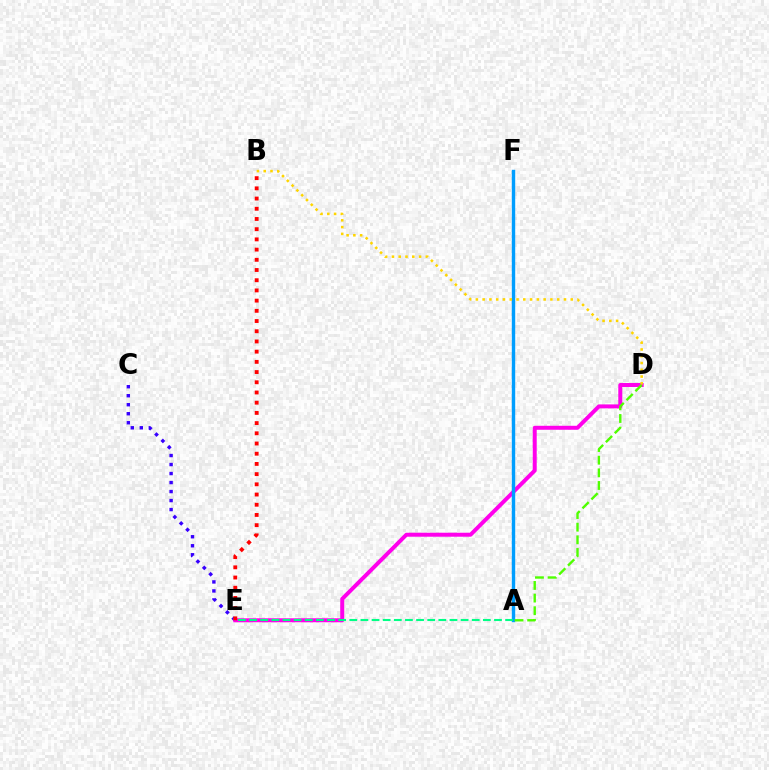{('C', 'E'): [{'color': '#3700ff', 'line_style': 'dotted', 'thickness': 2.45}], ('D', 'E'): [{'color': '#ff00ed', 'line_style': 'solid', 'thickness': 2.86}], ('A', 'F'): [{'color': '#009eff', 'line_style': 'solid', 'thickness': 2.45}], ('B', 'D'): [{'color': '#ffd500', 'line_style': 'dotted', 'thickness': 1.84}], ('A', 'D'): [{'color': '#4fff00', 'line_style': 'dashed', 'thickness': 1.72}], ('B', 'E'): [{'color': '#ff0000', 'line_style': 'dotted', 'thickness': 2.77}], ('A', 'E'): [{'color': '#00ff86', 'line_style': 'dashed', 'thickness': 1.51}]}